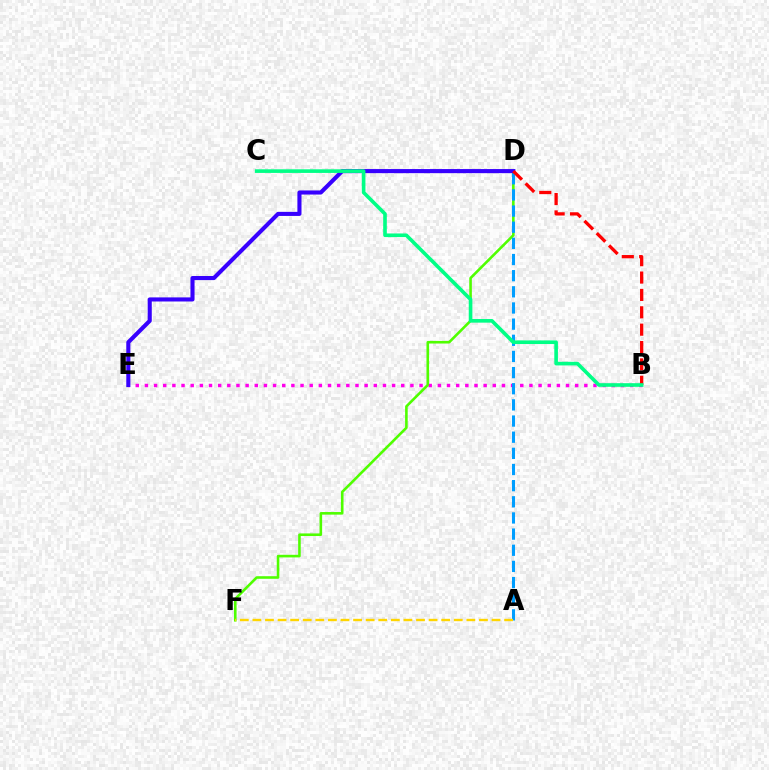{('B', 'E'): [{'color': '#ff00ed', 'line_style': 'dotted', 'thickness': 2.49}], ('D', 'F'): [{'color': '#4fff00', 'line_style': 'solid', 'thickness': 1.87}], ('A', 'D'): [{'color': '#009eff', 'line_style': 'dashed', 'thickness': 2.19}], ('D', 'E'): [{'color': '#3700ff', 'line_style': 'solid', 'thickness': 2.95}], ('B', 'D'): [{'color': '#ff0000', 'line_style': 'dashed', 'thickness': 2.36}], ('A', 'F'): [{'color': '#ffd500', 'line_style': 'dashed', 'thickness': 1.71}], ('B', 'C'): [{'color': '#00ff86', 'line_style': 'solid', 'thickness': 2.61}]}